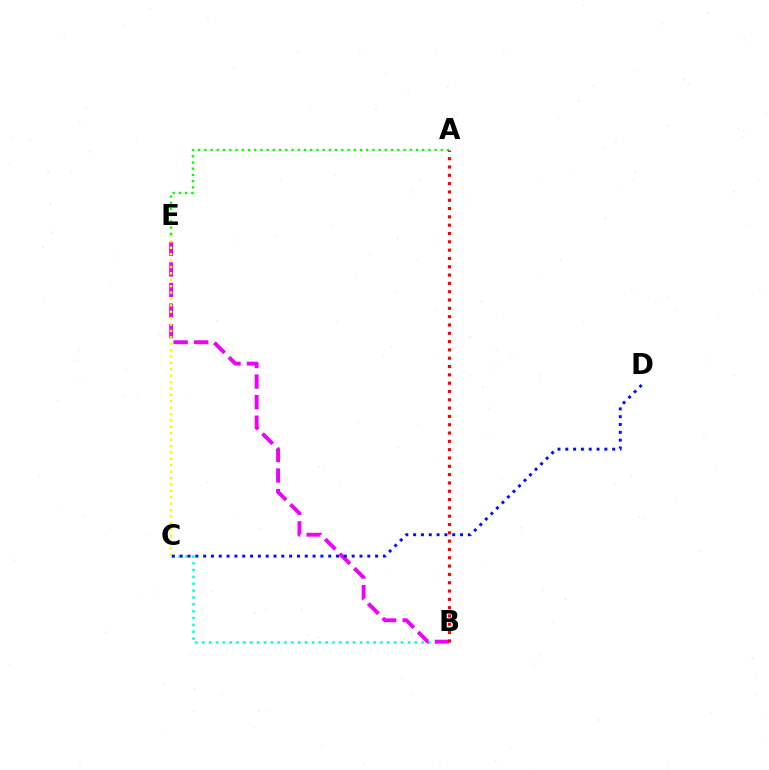{('B', 'C'): [{'color': '#00fff6', 'line_style': 'dotted', 'thickness': 1.86}], ('B', 'E'): [{'color': '#ee00ff', 'line_style': 'dashed', 'thickness': 2.79}], ('C', 'E'): [{'color': '#fcf500', 'line_style': 'dotted', 'thickness': 1.74}], ('A', 'E'): [{'color': '#08ff00', 'line_style': 'dotted', 'thickness': 1.69}], ('C', 'D'): [{'color': '#0010ff', 'line_style': 'dotted', 'thickness': 2.12}], ('A', 'B'): [{'color': '#ff0000', 'line_style': 'dotted', 'thickness': 2.26}]}